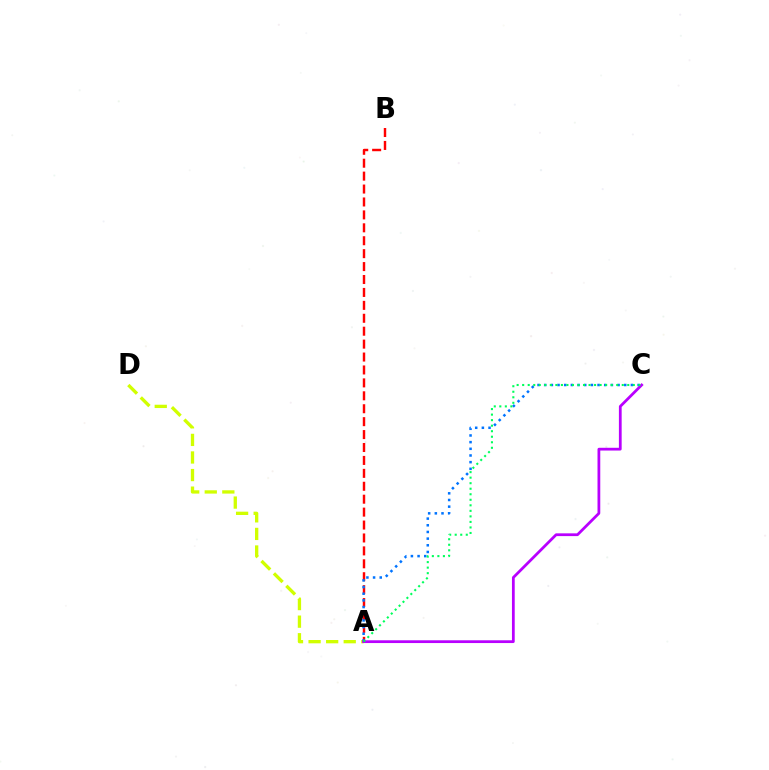{('A', 'B'): [{'color': '#ff0000', 'line_style': 'dashed', 'thickness': 1.76}], ('A', 'D'): [{'color': '#d1ff00', 'line_style': 'dashed', 'thickness': 2.39}], ('A', 'C'): [{'color': '#0074ff', 'line_style': 'dotted', 'thickness': 1.81}, {'color': '#b900ff', 'line_style': 'solid', 'thickness': 1.99}, {'color': '#00ff5c', 'line_style': 'dotted', 'thickness': 1.5}]}